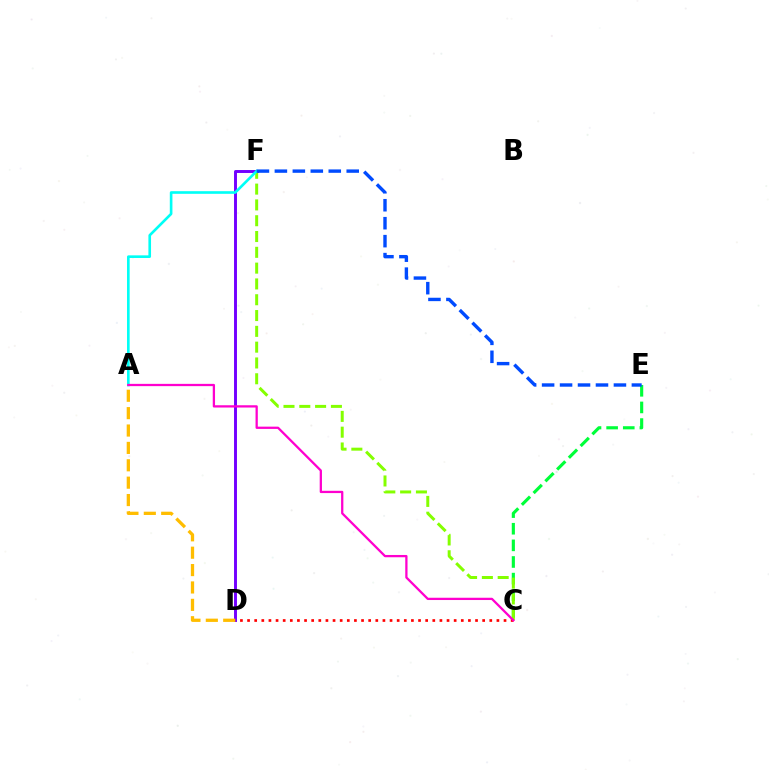{('C', 'E'): [{'color': '#00ff39', 'line_style': 'dashed', 'thickness': 2.26}], ('D', 'F'): [{'color': '#7200ff', 'line_style': 'solid', 'thickness': 2.12}], ('C', 'F'): [{'color': '#84ff00', 'line_style': 'dashed', 'thickness': 2.15}], ('A', 'F'): [{'color': '#00fff6', 'line_style': 'solid', 'thickness': 1.9}], ('C', 'D'): [{'color': '#ff0000', 'line_style': 'dotted', 'thickness': 1.94}], ('A', 'D'): [{'color': '#ffbd00', 'line_style': 'dashed', 'thickness': 2.36}], ('A', 'C'): [{'color': '#ff00cf', 'line_style': 'solid', 'thickness': 1.64}], ('E', 'F'): [{'color': '#004bff', 'line_style': 'dashed', 'thickness': 2.44}]}